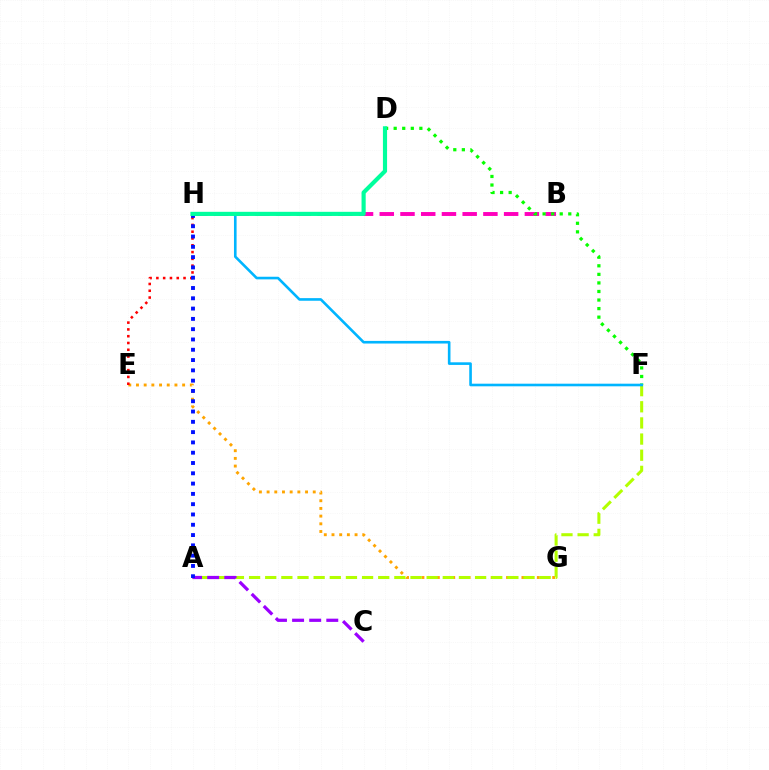{('E', 'G'): [{'color': '#ffa500', 'line_style': 'dotted', 'thickness': 2.09}], ('A', 'F'): [{'color': '#b3ff00', 'line_style': 'dashed', 'thickness': 2.19}], ('B', 'H'): [{'color': '#ff00bd', 'line_style': 'dashed', 'thickness': 2.82}], ('D', 'F'): [{'color': '#08ff00', 'line_style': 'dotted', 'thickness': 2.33}], ('A', 'C'): [{'color': '#9b00ff', 'line_style': 'dashed', 'thickness': 2.32}], ('F', 'H'): [{'color': '#00b5ff', 'line_style': 'solid', 'thickness': 1.89}], ('E', 'H'): [{'color': '#ff0000', 'line_style': 'dotted', 'thickness': 1.84}], ('A', 'H'): [{'color': '#0010ff', 'line_style': 'dotted', 'thickness': 2.8}], ('D', 'H'): [{'color': '#00ff9d', 'line_style': 'solid', 'thickness': 2.99}]}